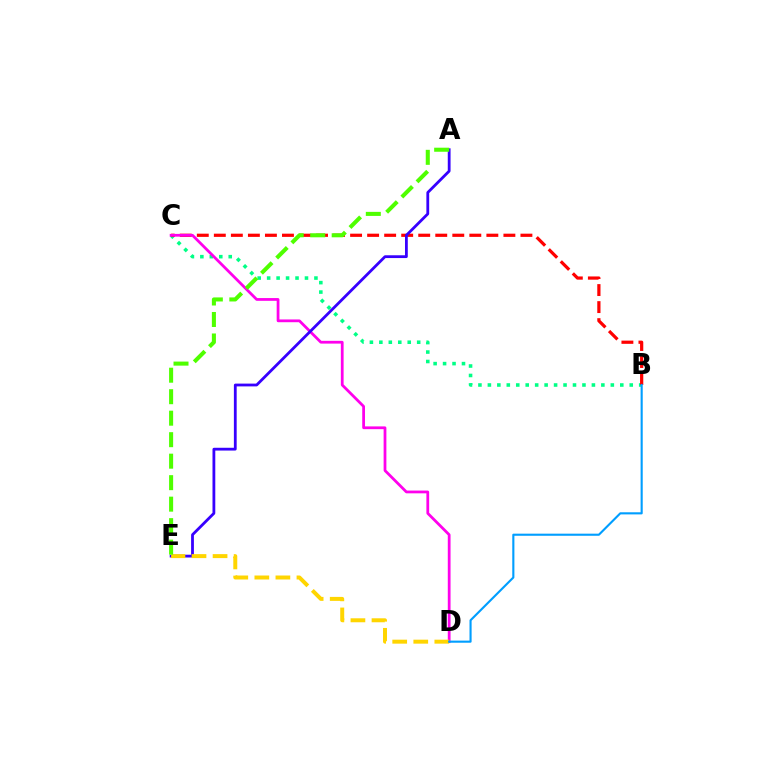{('B', 'C'): [{'color': '#00ff86', 'line_style': 'dotted', 'thickness': 2.57}, {'color': '#ff0000', 'line_style': 'dashed', 'thickness': 2.31}], ('C', 'D'): [{'color': '#ff00ed', 'line_style': 'solid', 'thickness': 1.99}], ('A', 'E'): [{'color': '#3700ff', 'line_style': 'solid', 'thickness': 2.01}, {'color': '#4fff00', 'line_style': 'dashed', 'thickness': 2.92}], ('D', 'E'): [{'color': '#ffd500', 'line_style': 'dashed', 'thickness': 2.86}], ('B', 'D'): [{'color': '#009eff', 'line_style': 'solid', 'thickness': 1.53}]}